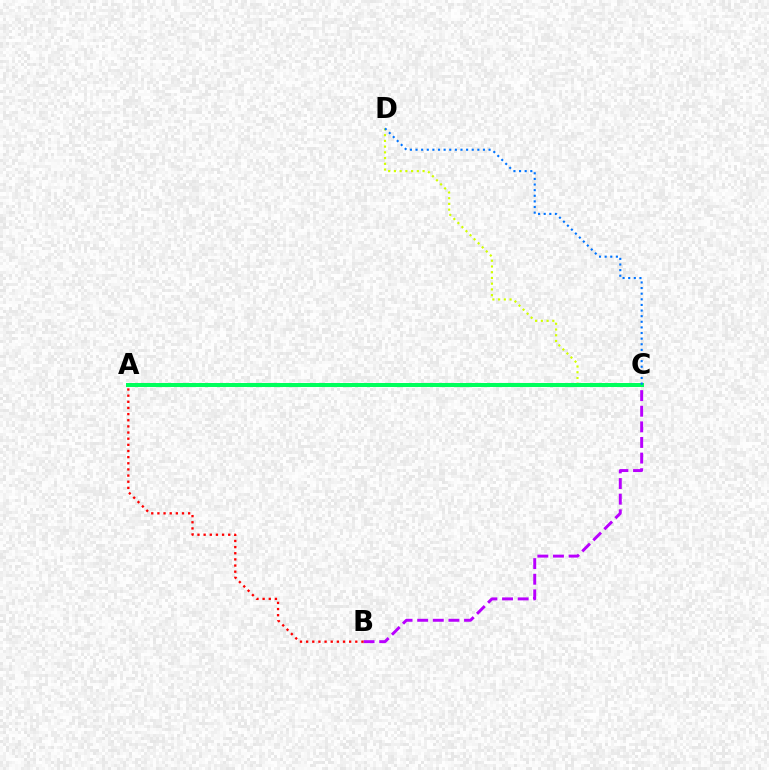{('B', 'C'): [{'color': '#b900ff', 'line_style': 'dashed', 'thickness': 2.12}], ('C', 'D'): [{'color': '#d1ff00', 'line_style': 'dotted', 'thickness': 1.56}, {'color': '#0074ff', 'line_style': 'dotted', 'thickness': 1.53}], ('A', 'C'): [{'color': '#00ff5c', 'line_style': 'solid', 'thickness': 2.88}], ('A', 'B'): [{'color': '#ff0000', 'line_style': 'dotted', 'thickness': 1.67}]}